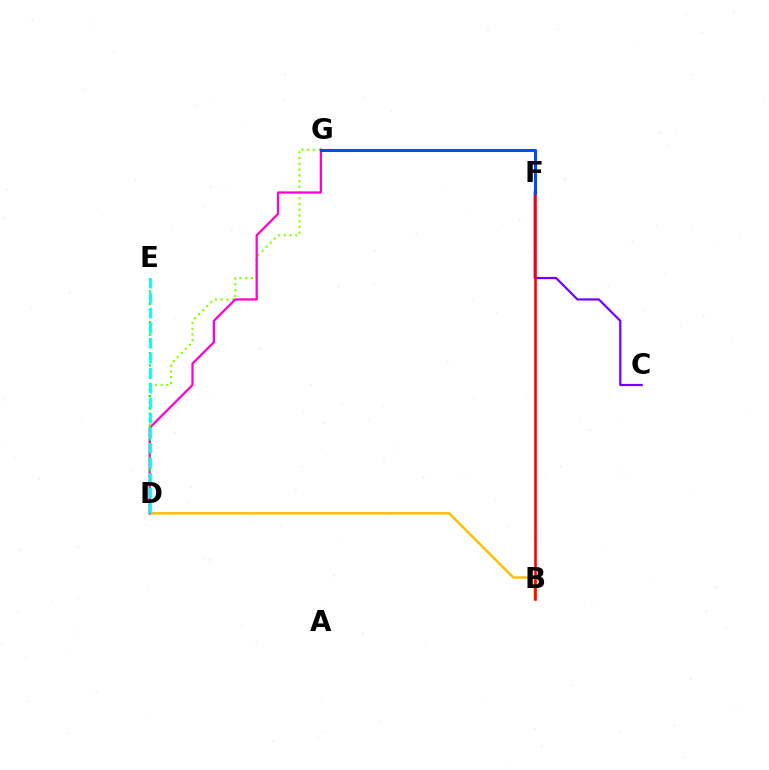{('C', 'F'): [{'color': '#7200ff', 'line_style': 'solid', 'thickness': 1.59}], ('D', 'G'): [{'color': '#84ff00', 'line_style': 'dotted', 'thickness': 1.56}, {'color': '#ff00cf', 'line_style': 'solid', 'thickness': 1.61}], ('B', 'D'): [{'color': '#ffbd00', 'line_style': 'solid', 'thickness': 1.76}], ('B', 'F'): [{'color': '#ff0000', 'line_style': 'solid', 'thickness': 1.87}], ('F', 'G'): [{'color': '#004bff', 'line_style': 'solid', 'thickness': 2.19}], ('D', 'E'): [{'color': '#00ff39', 'line_style': 'dotted', 'thickness': 1.67}, {'color': '#00fff6', 'line_style': 'dashed', 'thickness': 2.04}]}